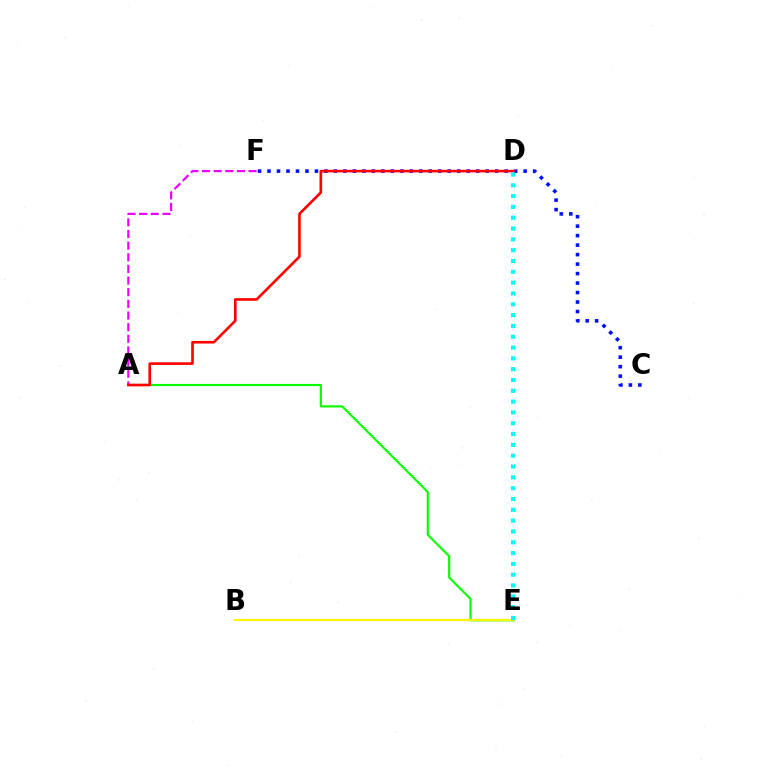{('C', 'F'): [{'color': '#0010ff', 'line_style': 'dotted', 'thickness': 2.58}], ('A', 'E'): [{'color': '#08ff00', 'line_style': 'solid', 'thickness': 1.57}], ('A', 'F'): [{'color': '#ee00ff', 'line_style': 'dashed', 'thickness': 1.58}], ('A', 'D'): [{'color': '#ff0000', 'line_style': 'solid', 'thickness': 1.9}], ('B', 'E'): [{'color': '#fcf500', 'line_style': 'solid', 'thickness': 1.6}], ('D', 'E'): [{'color': '#00fff6', 'line_style': 'dotted', 'thickness': 2.94}]}